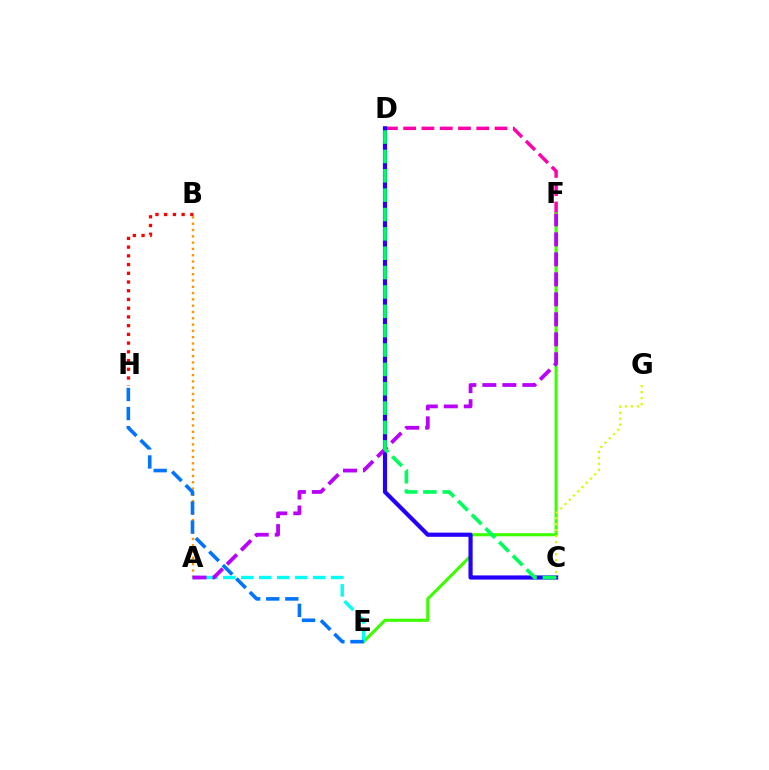{('D', 'F'): [{'color': '#ff00ac', 'line_style': 'dashed', 'thickness': 2.48}], ('A', 'B'): [{'color': '#ff9400', 'line_style': 'dotted', 'thickness': 1.71}], ('E', 'F'): [{'color': '#3dff00', 'line_style': 'solid', 'thickness': 2.24}], ('C', 'D'): [{'color': '#2500ff', 'line_style': 'solid', 'thickness': 3.0}, {'color': '#00ff5c', 'line_style': 'dashed', 'thickness': 2.63}], ('A', 'E'): [{'color': '#00fff6', 'line_style': 'dashed', 'thickness': 2.44}], ('C', 'G'): [{'color': '#d1ff00', 'line_style': 'dotted', 'thickness': 1.63}], ('B', 'H'): [{'color': '#ff0000', 'line_style': 'dotted', 'thickness': 2.37}], ('A', 'F'): [{'color': '#b900ff', 'line_style': 'dashed', 'thickness': 2.72}], ('E', 'H'): [{'color': '#0074ff', 'line_style': 'dashed', 'thickness': 2.59}]}